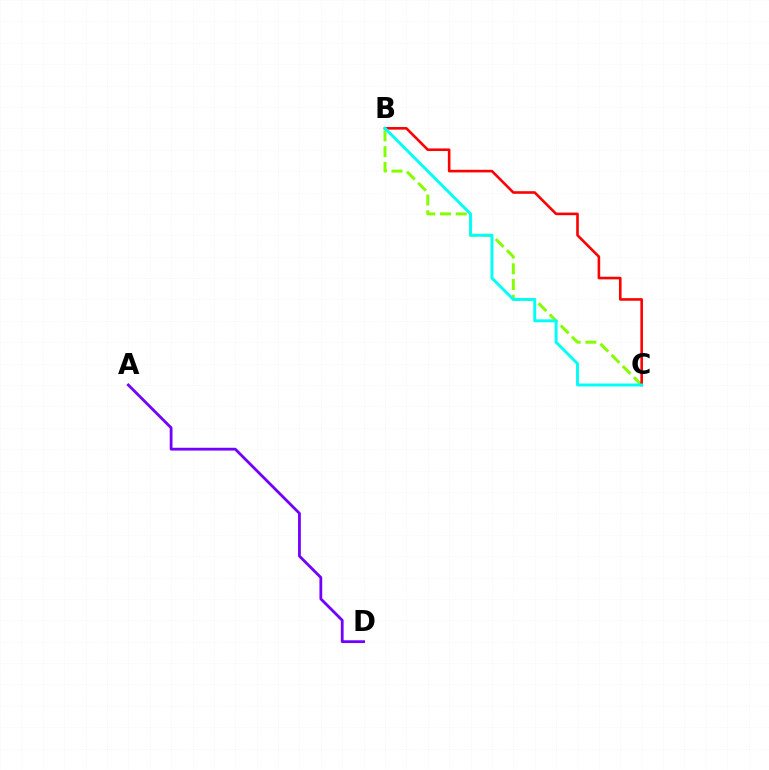{('B', 'C'): [{'color': '#84ff00', 'line_style': 'dashed', 'thickness': 2.14}, {'color': '#ff0000', 'line_style': 'solid', 'thickness': 1.87}, {'color': '#00fff6', 'line_style': 'solid', 'thickness': 2.11}], ('A', 'D'): [{'color': '#7200ff', 'line_style': 'solid', 'thickness': 2.01}]}